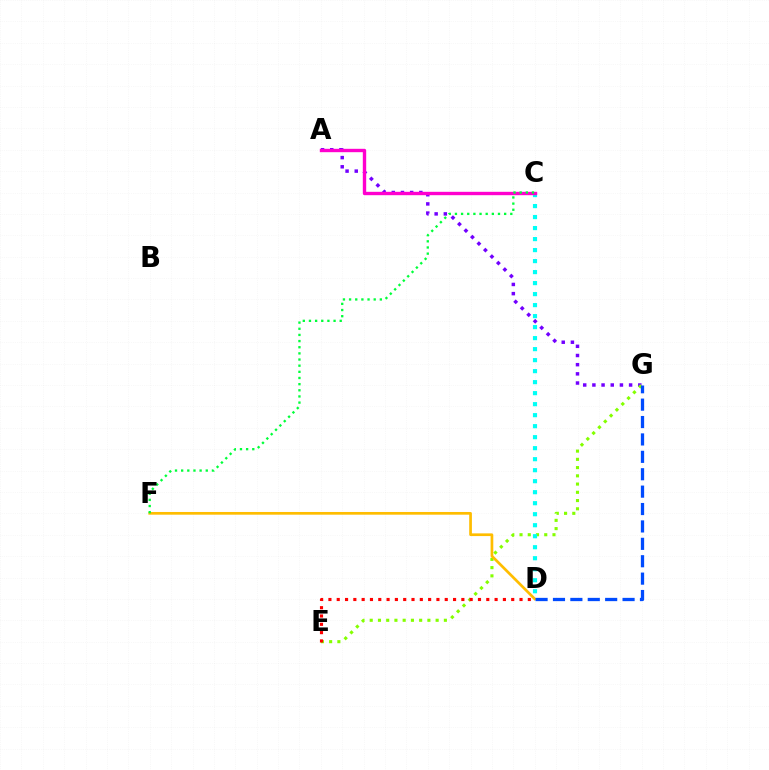{('A', 'G'): [{'color': '#7200ff', 'line_style': 'dotted', 'thickness': 2.49}], ('E', 'G'): [{'color': '#84ff00', 'line_style': 'dotted', 'thickness': 2.24}], ('C', 'D'): [{'color': '#00fff6', 'line_style': 'dotted', 'thickness': 2.99}], ('A', 'C'): [{'color': '#ff00cf', 'line_style': 'solid', 'thickness': 2.43}], ('D', 'E'): [{'color': '#ff0000', 'line_style': 'dotted', 'thickness': 2.26}], ('D', 'F'): [{'color': '#ffbd00', 'line_style': 'solid', 'thickness': 1.95}], ('D', 'G'): [{'color': '#004bff', 'line_style': 'dashed', 'thickness': 2.36}], ('C', 'F'): [{'color': '#00ff39', 'line_style': 'dotted', 'thickness': 1.67}]}